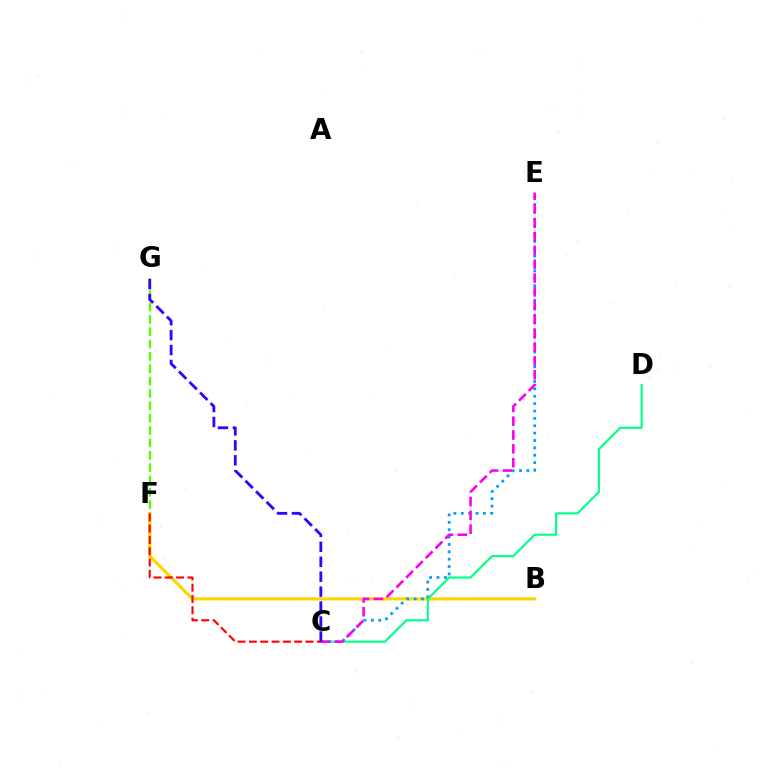{('B', 'F'): [{'color': '#ffd500', 'line_style': 'solid', 'thickness': 2.27}], ('C', 'E'): [{'color': '#009eff', 'line_style': 'dotted', 'thickness': 2.0}, {'color': '#ff00ed', 'line_style': 'dashed', 'thickness': 1.88}], ('C', 'D'): [{'color': '#00ff86', 'line_style': 'solid', 'thickness': 1.54}], ('C', 'F'): [{'color': '#ff0000', 'line_style': 'dashed', 'thickness': 1.54}], ('F', 'G'): [{'color': '#4fff00', 'line_style': 'dashed', 'thickness': 1.68}], ('C', 'G'): [{'color': '#3700ff', 'line_style': 'dashed', 'thickness': 2.03}]}